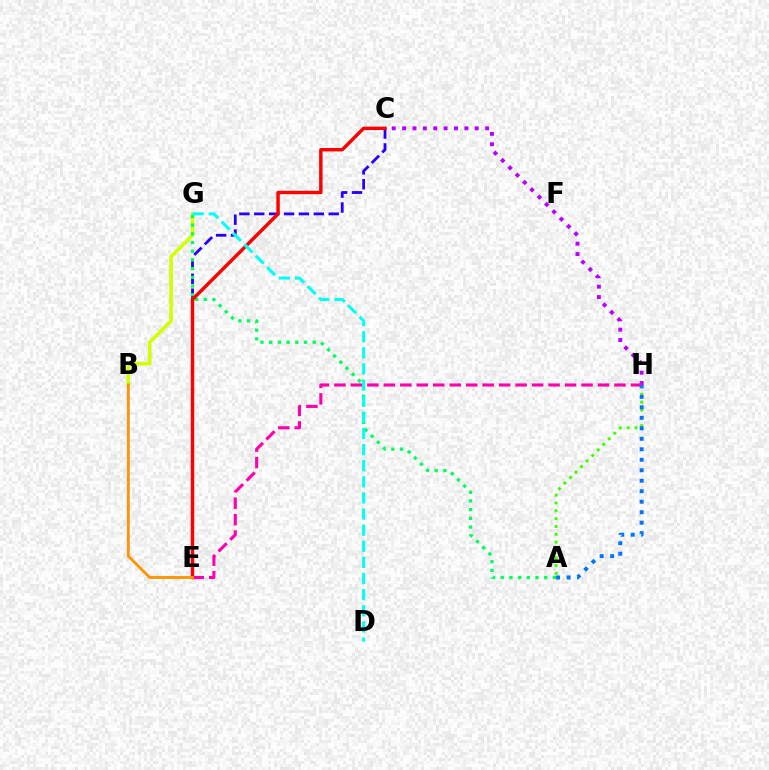{('C', 'E'): [{'color': '#2500ff', 'line_style': 'dashed', 'thickness': 2.02}, {'color': '#ff0000', 'line_style': 'solid', 'thickness': 2.47}], ('A', 'H'): [{'color': '#3dff00', 'line_style': 'dotted', 'thickness': 2.13}, {'color': '#0074ff', 'line_style': 'dotted', 'thickness': 2.85}], ('C', 'H'): [{'color': '#b900ff', 'line_style': 'dotted', 'thickness': 2.82}], ('B', 'G'): [{'color': '#d1ff00', 'line_style': 'solid', 'thickness': 2.58}], ('A', 'G'): [{'color': '#00ff5c', 'line_style': 'dotted', 'thickness': 2.36}], ('E', 'H'): [{'color': '#ff00ac', 'line_style': 'dashed', 'thickness': 2.24}], ('D', 'G'): [{'color': '#00fff6', 'line_style': 'dashed', 'thickness': 2.19}], ('B', 'E'): [{'color': '#ff9400', 'line_style': 'solid', 'thickness': 2.07}]}